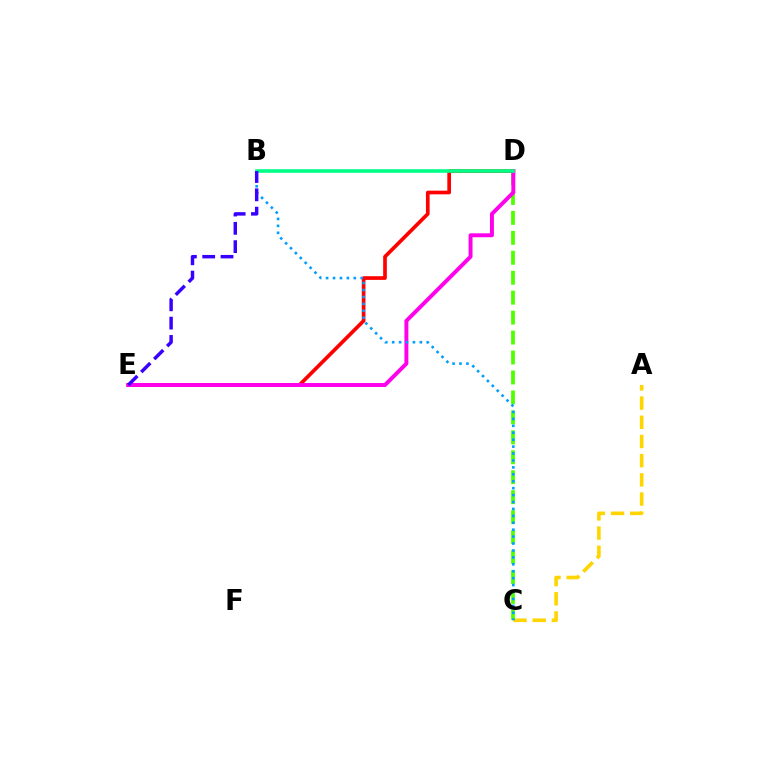{('A', 'C'): [{'color': '#ffd500', 'line_style': 'dashed', 'thickness': 2.61}], ('C', 'D'): [{'color': '#4fff00', 'line_style': 'dashed', 'thickness': 2.71}], ('D', 'E'): [{'color': '#ff0000', 'line_style': 'solid', 'thickness': 2.65}, {'color': '#ff00ed', 'line_style': 'solid', 'thickness': 2.84}], ('B', 'C'): [{'color': '#009eff', 'line_style': 'dotted', 'thickness': 1.88}], ('B', 'D'): [{'color': '#00ff86', 'line_style': 'solid', 'thickness': 2.6}], ('B', 'E'): [{'color': '#3700ff', 'line_style': 'dashed', 'thickness': 2.49}]}